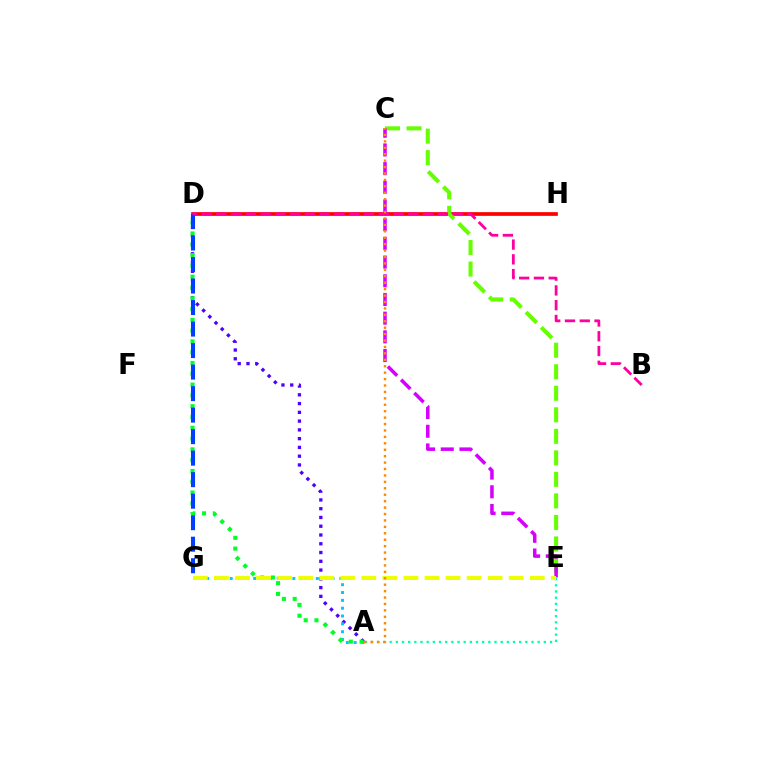{('A', 'D'): [{'color': '#4f00ff', 'line_style': 'dotted', 'thickness': 2.38}, {'color': '#00ff27', 'line_style': 'dotted', 'thickness': 2.93}], ('A', 'G'): [{'color': '#00c7ff', 'line_style': 'dotted', 'thickness': 2.13}], ('D', 'H'): [{'color': '#ff0000', 'line_style': 'solid', 'thickness': 2.67}], ('A', 'E'): [{'color': '#00ffaf', 'line_style': 'dotted', 'thickness': 1.68}], ('D', 'G'): [{'color': '#003fff', 'line_style': 'dashed', 'thickness': 2.92}], ('C', 'E'): [{'color': '#66ff00', 'line_style': 'dashed', 'thickness': 2.92}, {'color': '#d600ff', 'line_style': 'dashed', 'thickness': 2.54}], ('B', 'D'): [{'color': '#ff00a0', 'line_style': 'dashed', 'thickness': 2.01}], ('E', 'G'): [{'color': '#eeff00', 'line_style': 'dashed', 'thickness': 2.86}], ('A', 'C'): [{'color': '#ff8800', 'line_style': 'dotted', 'thickness': 1.75}]}